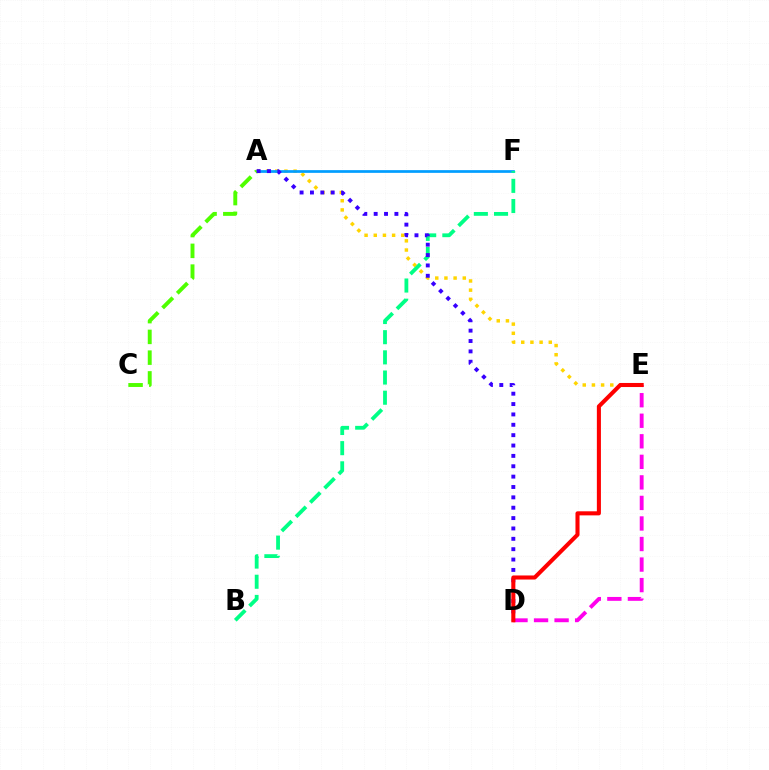{('D', 'E'): [{'color': '#ff00ed', 'line_style': 'dashed', 'thickness': 2.79}, {'color': '#ff0000', 'line_style': 'solid', 'thickness': 2.93}], ('A', 'E'): [{'color': '#ffd500', 'line_style': 'dotted', 'thickness': 2.49}], ('A', 'F'): [{'color': '#009eff', 'line_style': 'solid', 'thickness': 1.95}], ('B', 'F'): [{'color': '#00ff86', 'line_style': 'dashed', 'thickness': 2.74}], ('A', 'C'): [{'color': '#4fff00', 'line_style': 'dashed', 'thickness': 2.82}], ('A', 'D'): [{'color': '#3700ff', 'line_style': 'dotted', 'thickness': 2.82}]}